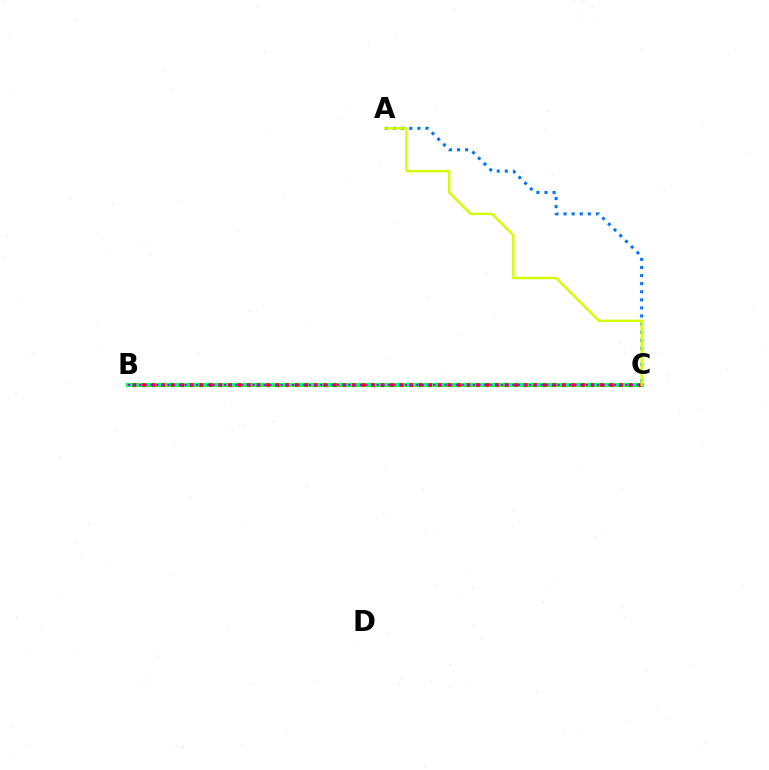{('B', 'C'): [{'color': '#00ff5c', 'line_style': 'solid', 'thickness': 2.93}, {'color': '#ff0000', 'line_style': 'dotted', 'thickness': 2.59}, {'color': '#b900ff', 'line_style': 'dotted', 'thickness': 1.54}], ('A', 'C'): [{'color': '#0074ff', 'line_style': 'dotted', 'thickness': 2.2}, {'color': '#d1ff00', 'line_style': 'solid', 'thickness': 1.73}]}